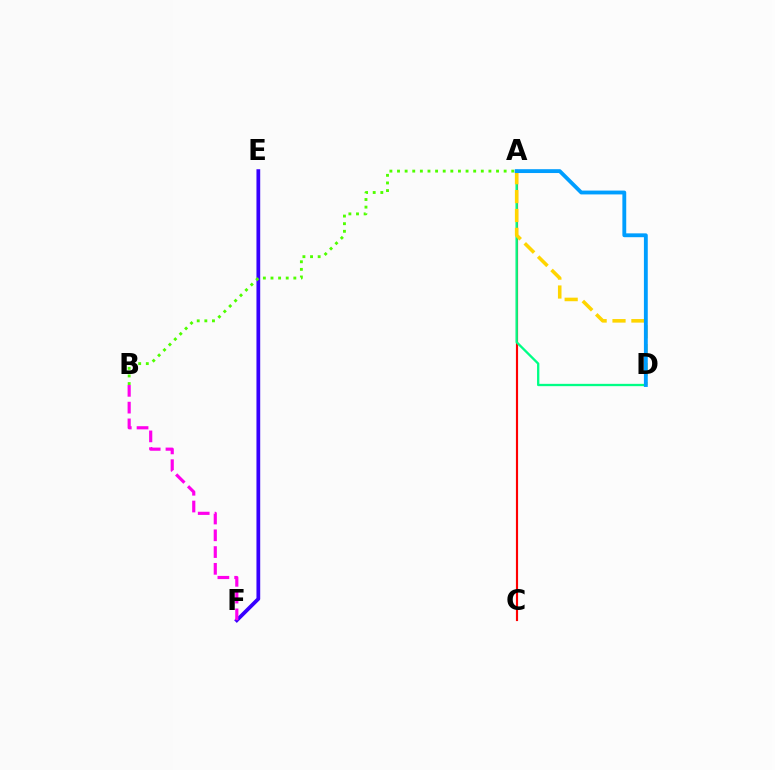{('E', 'F'): [{'color': '#3700ff', 'line_style': 'solid', 'thickness': 2.7}], ('A', 'C'): [{'color': '#ff0000', 'line_style': 'solid', 'thickness': 1.55}], ('A', 'B'): [{'color': '#4fff00', 'line_style': 'dotted', 'thickness': 2.07}], ('A', 'D'): [{'color': '#00ff86', 'line_style': 'solid', 'thickness': 1.67}, {'color': '#ffd500', 'line_style': 'dashed', 'thickness': 2.57}, {'color': '#009eff', 'line_style': 'solid', 'thickness': 2.77}], ('B', 'F'): [{'color': '#ff00ed', 'line_style': 'dashed', 'thickness': 2.28}]}